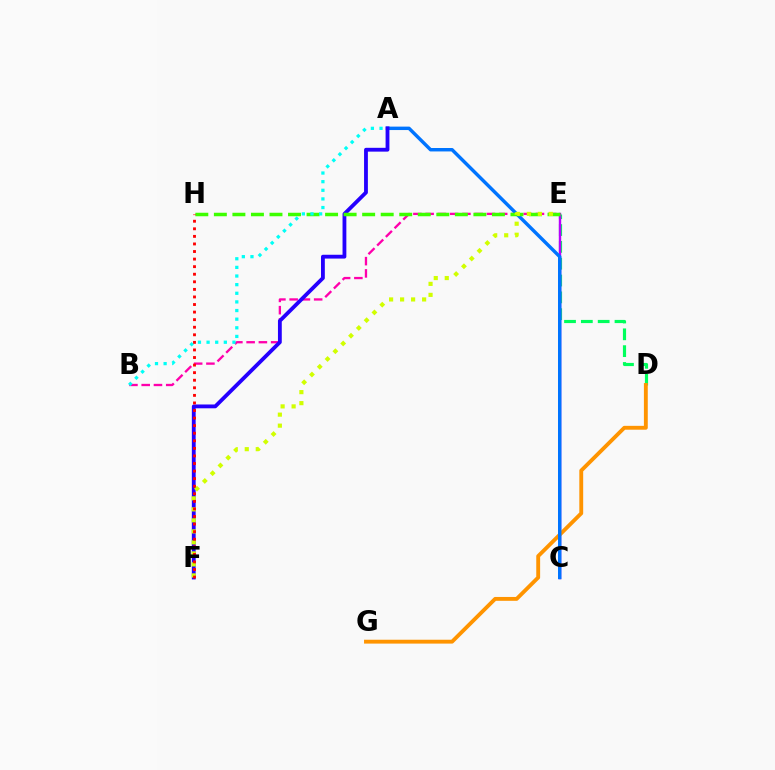{('D', 'E'): [{'color': '#00ff5c', 'line_style': 'dashed', 'thickness': 2.29}], ('C', 'E'): [{'color': '#b900ff', 'line_style': 'solid', 'thickness': 1.74}], ('D', 'G'): [{'color': '#ff9400', 'line_style': 'solid', 'thickness': 2.78}], ('B', 'E'): [{'color': '#ff00ac', 'line_style': 'dashed', 'thickness': 1.67}], ('A', 'C'): [{'color': '#0074ff', 'line_style': 'solid', 'thickness': 2.47}], ('A', 'F'): [{'color': '#2500ff', 'line_style': 'solid', 'thickness': 2.75}], ('E', 'H'): [{'color': '#3dff00', 'line_style': 'dashed', 'thickness': 2.52}], ('E', 'F'): [{'color': '#d1ff00', 'line_style': 'dotted', 'thickness': 2.99}], ('A', 'B'): [{'color': '#00fff6', 'line_style': 'dotted', 'thickness': 2.34}], ('F', 'H'): [{'color': '#ff0000', 'line_style': 'dotted', 'thickness': 2.06}]}